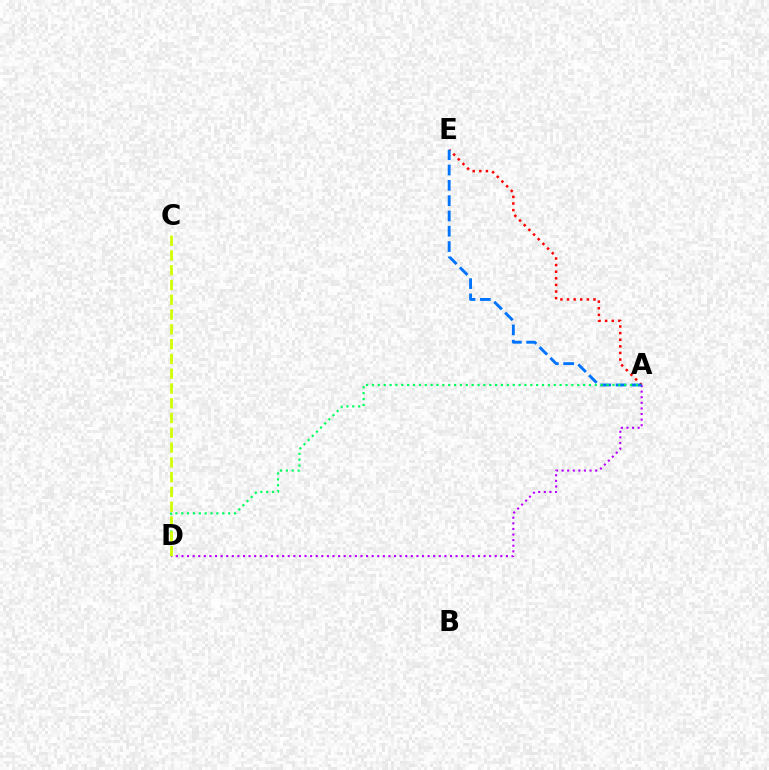{('A', 'E'): [{'color': '#ff0000', 'line_style': 'dotted', 'thickness': 1.8}, {'color': '#0074ff', 'line_style': 'dashed', 'thickness': 2.08}], ('A', 'D'): [{'color': '#b900ff', 'line_style': 'dotted', 'thickness': 1.52}, {'color': '#00ff5c', 'line_style': 'dotted', 'thickness': 1.59}], ('C', 'D'): [{'color': '#d1ff00', 'line_style': 'dashed', 'thickness': 2.01}]}